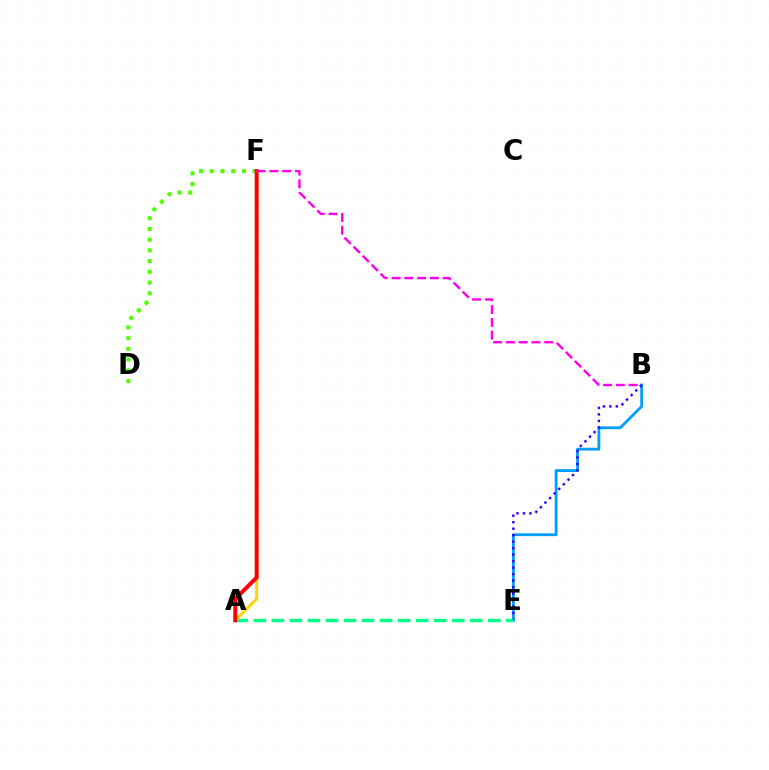{('D', 'F'): [{'color': '#4fff00', 'line_style': 'dotted', 'thickness': 2.92}], ('B', 'E'): [{'color': '#009eff', 'line_style': 'solid', 'thickness': 2.03}, {'color': '#3700ff', 'line_style': 'dotted', 'thickness': 1.76}], ('A', 'E'): [{'color': '#00ff86', 'line_style': 'dashed', 'thickness': 2.45}], ('A', 'F'): [{'color': '#ffd500', 'line_style': 'solid', 'thickness': 2.18}, {'color': '#ff0000', 'line_style': 'solid', 'thickness': 2.86}], ('B', 'F'): [{'color': '#ff00ed', 'line_style': 'dashed', 'thickness': 1.73}]}